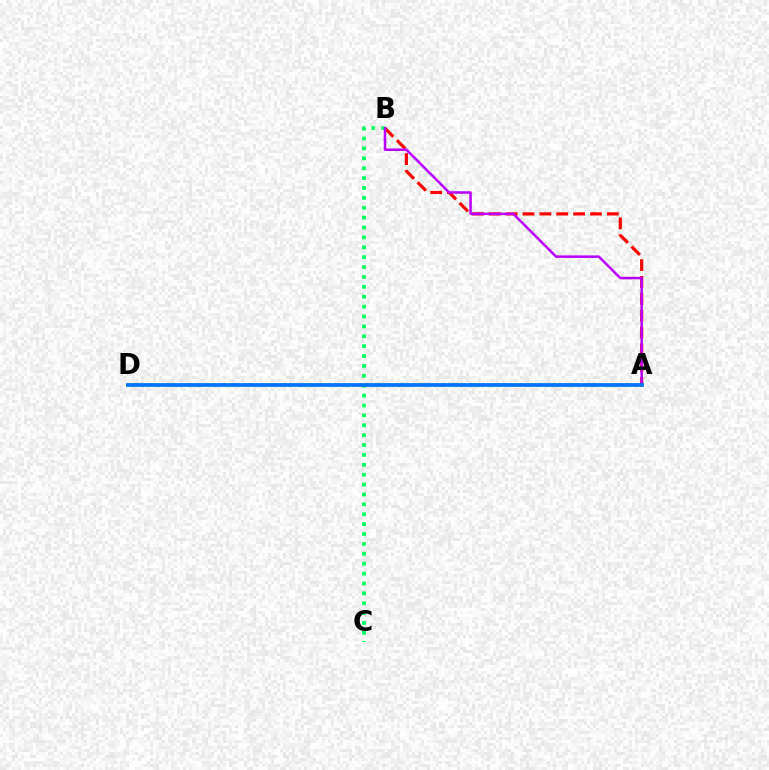{('A', 'B'): [{'color': '#ff0000', 'line_style': 'dashed', 'thickness': 2.29}, {'color': '#b900ff', 'line_style': 'solid', 'thickness': 1.81}], ('A', 'D'): [{'color': '#d1ff00', 'line_style': 'dashed', 'thickness': 2.59}, {'color': '#0074ff', 'line_style': 'solid', 'thickness': 2.7}], ('B', 'C'): [{'color': '#00ff5c', 'line_style': 'dotted', 'thickness': 2.69}]}